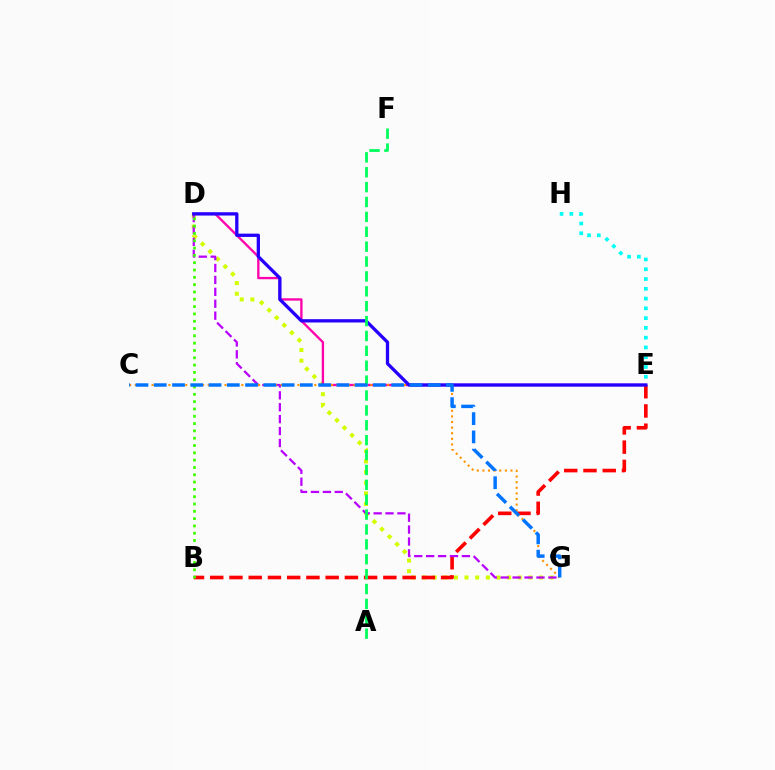{('D', 'G'): [{'color': '#d1ff00', 'line_style': 'dotted', 'thickness': 2.89}, {'color': '#b900ff', 'line_style': 'dashed', 'thickness': 1.62}], ('B', 'E'): [{'color': '#ff0000', 'line_style': 'dashed', 'thickness': 2.61}], ('D', 'E'): [{'color': '#ff00ac', 'line_style': 'solid', 'thickness': 1.68}, {'color': '#2500ff', 'line_style': 'solid', 'thickness': 2.38}], ('E', 'H'): [{'color': '#00fff6', 'line_style': 'dotted', 'thickness': 2.66}], ('C', 'G'): [{'color': '#ff9400', 'line_style': 'dotted', 'thickness': 1.52}, {'color': '#0074ff', 'line_style': 'dashed', 'thickness': 2.48}], ('B', 'D'): [{'color': '#3dff00', 'line_style': 'dotted', 'thickness': 1.99}], ('A', 'F'): [{'color': '#00ff5c', 'line_style': 'dashed', 'thickness': 2.02}]}